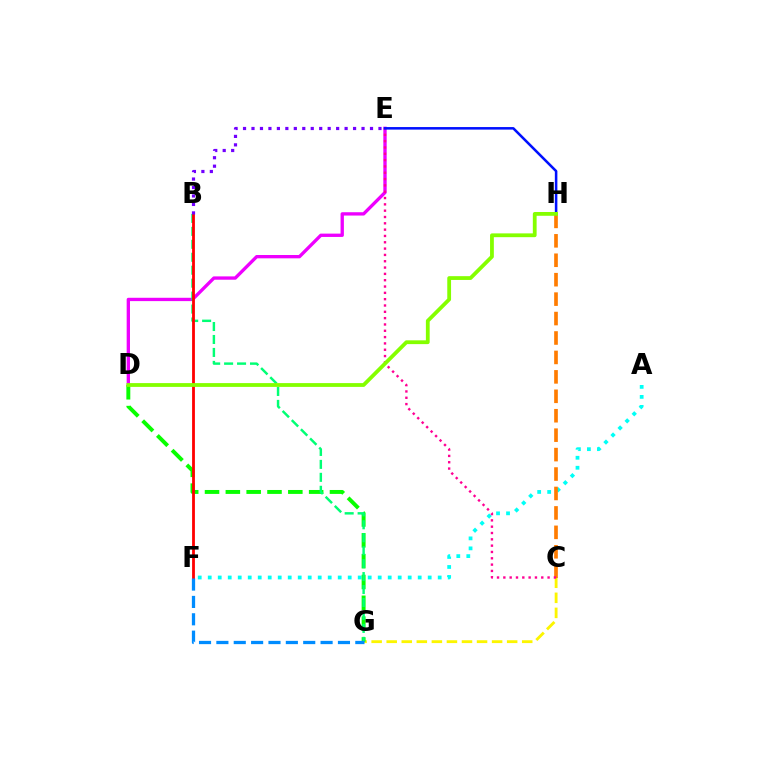{('C', 'G'): [{'color': '#fcf500', 'line_style': 'dashed', 'thickness': 2.05}], ('A', 'F'): [{'color': '#00fff6', 'line_style': 'dotted', 'thickness': 2.72}], ('D', 'E'): [{'color': '#ee00ff', 'line_style': 'solid', 'thickness': 2.4}], ('D', 'G'): [{'color': '#08ff00', 'line_style': 'dashed', 'thickness': 2.83}], ('C', 'H'): [{'color': '#ff7c00', 'line_style': 'dashed', 'thickness': 2.64}], ('B', 'G'): [{'color': '#00ff74', 'line_style': 'dashed', 'thickness': 1.76}], ('C', 'E'): [{'color': '#ff0094', 'line_style': 'dotted', 'thickness': 1.72}], ('B', 'F'): [{'color': '#ff0000', 'line_style': 'solid', 'thickness': 2.02}], ('E', 'H'): [{'color': '#0010ff', 'line_style': 'solid', 'thickness': 1.83}], ('F', 'G'): [{'color': '#008cff', 'line_style': 'dashed', 'thickness': 2.36}], ('D', 'H'): [{'color': '#84ff00', 'line_style': 'solid', 'thickness': 2.73}], ('B', 'E'): [{'color': '#7200ff', 'line_style': 'dotted', 'thickness': 2.3}]}